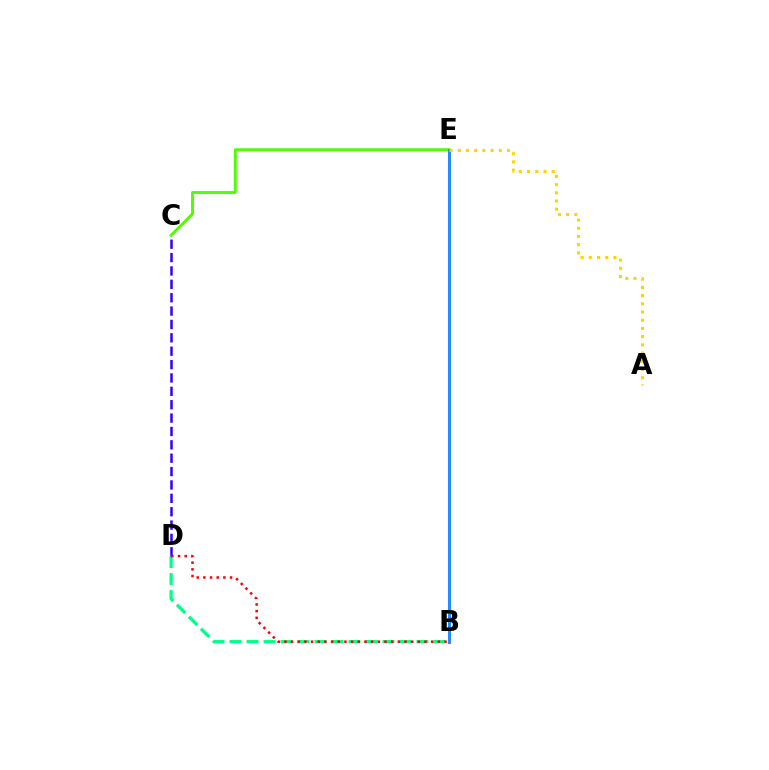{('C', 'E'): [{'color': '#4fff00', 'line_style': 'solid', 'thickness': 2.12}], ('B', 'E'): [{'color': '#ff00ed', 'line_style': 'solid', 'thickness': 1.96}, {'color': '#009eff', 'line_style': 'solid', 'thickness': 1.95}], ('B', 'D'): [{'color': '#00ff86', 'line_style': 'dashed', 'thickness': 2.31}, {'color': '#ff0000', 'line_style': 'dotted', 'thickness': 1.81}], ('C', 'D'): [{'color': '#3700ff', 'line_style': 'dashed', 'thickness': 1.82}], ('A', 'E'): [{'color': '#ffd500', 'line_style': 'dotted', 'thickness': 2.23}]}